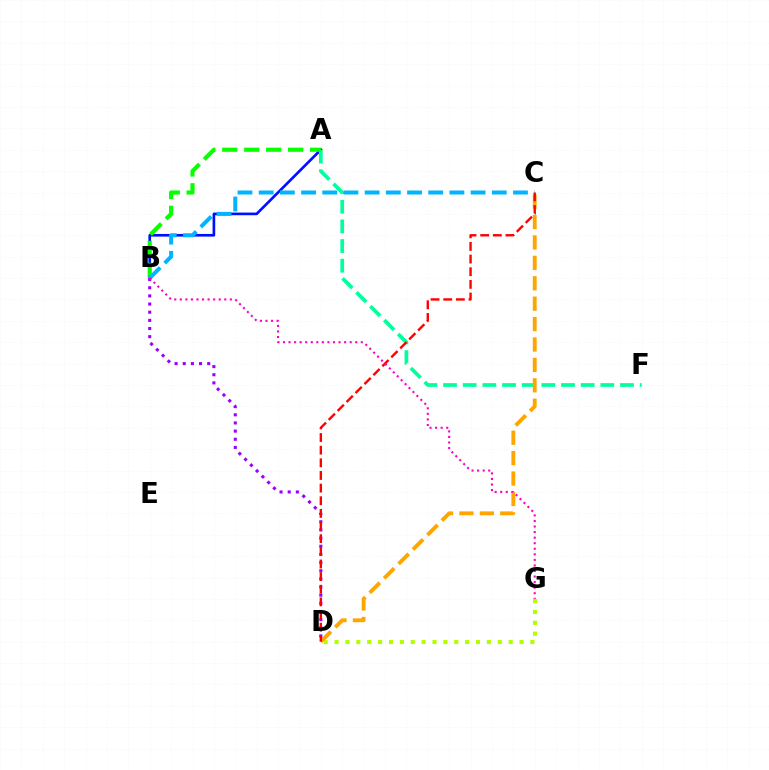{('D', 'G'): [{'color': '#b3ff00', 'line_style': 'dotted', 'thickness': 2.96}], ('A', 'B'): [{'color': '#0010ff', 'line_style': 'solid', 'thickness': 1.92}, {'color': '#08ff00', 'line_style': 'dashed', 'thickness': 2.98}], ('A', 'F'): [{'color': '#00ff9d', 'line_style': 'dashed', 'thickness': 2.67}], ('C', 'D'): [{'color': '#ffa500', 'line_style': 'dashed', 'thickness': 2.77}, {'color': '#ff0000', 'line_style': 'dashed', 'thickness': 1.72}], ('B', 'D'): [{'color': '#9b00ff', 'line_style': 'dotted', 'thickness': 2.22}], ('B', 'C'): [{'color': '#00b5ff', 'line_style': 'dashed', 'thickness': 2.88}], ('B', 'G'): [{'color': '#ff00bd', 'line_style': 'dotted', 'thickness': 1.51}]}